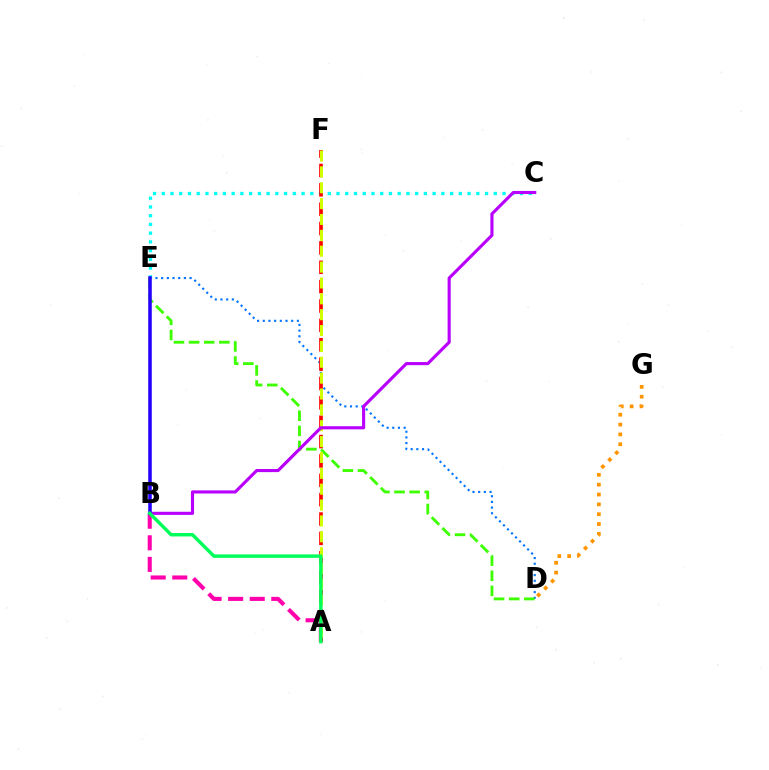{('A', 'B'): [{'color': '#ff00ac', 'line_style': 'dashed', 'thickness': 2.93}, {'color': '#00ff5c', 'line_style': 'solid', 'thickness': 2.49}], ('D', 'E'): [{'color': '#0074ff', 'line_style': 'dotted', 'thickness': 1.54}, {'color': '#3dff00', 'line_style': 'dashed', 'thickness': 2.05}], ('C', 'E'): [{'color': '#00fff6', 'line_style': 'dotted', 'thickness': 2.37}], ('A', 'F'): [{'color': '#ff0000', 'line_style': 'dashed', 'thickness': 2.63}, {'color': '#d1ff00', 'line_style': 'dashed', 'thickness': 2.16}], ('B', 'C'): [{'color': '#b900ff', 'line_style': 'solid', 'thickness': 2.25}], ('B', 'E'): [{'color': '#2500ff', 'line_style': 'solid', 'thickness': 2.55}], ('D', 'G'): [{'color': '#ff9400', 'line_style': 'dotted', 'thickness': 2.68}]}